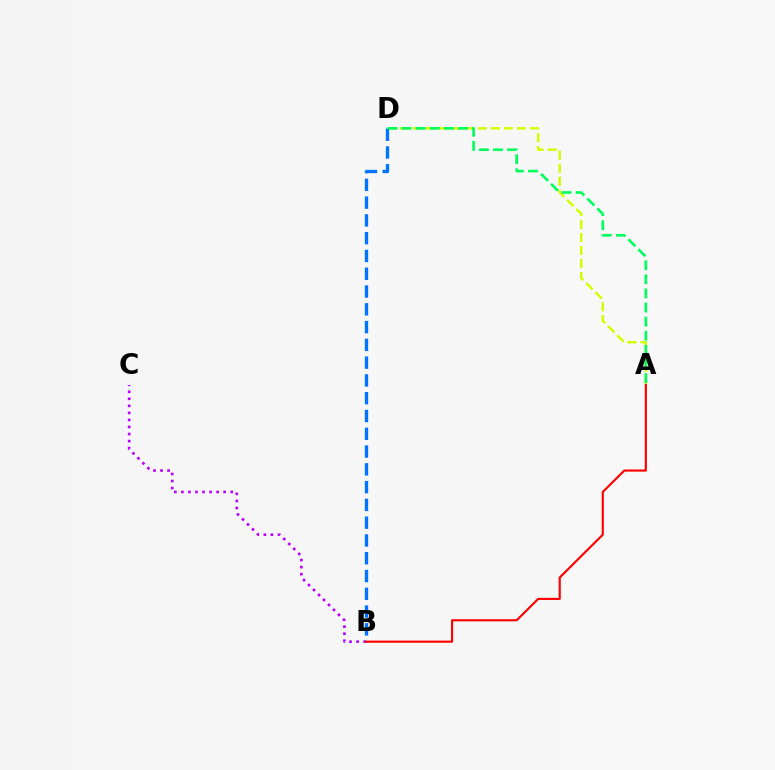{('A', 'D'): [{'color': '#d1ff00', 'line_style': 'dashed', 'thickness': 1.77}, {'color': '#00ff5c', 'line_style': 'dashed', 'thickness': 1.92}], ('B', 'C'): [{'color': '#b900ff', 'line_style': 'dotted', 'thickness': 1.91}], ('B', 'D'): [{'color': '#0074ff', 'line_style': 'dashed', 'thickness': 2.42}], ('A', 'B'): [{'color': '#ff0000', 'line_style': 'solid', 'thickness': 1.54}]}